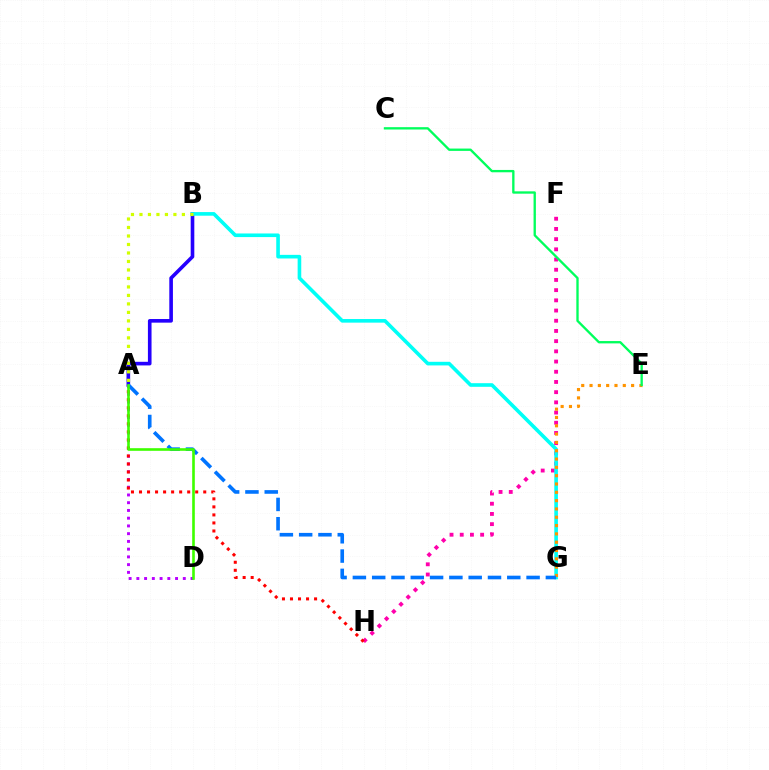{('F', 'H'): [{'color': '#ff00ac', 'line_style': 'dotted', 'thickness': 2.77}], ('A', 'B'): [{'color': '#2500ff', 'line_style': 'solid', 'thickness': 2.61}, {'color': '#d1ff00', 'line_style': 'dotted', 'thickness': 2.31}], ('B', 'G'): [{'color': '#00fff6', 'line_style': 'solid', 'thickness': 2.61}], ('E', 'G'): [{'color': '#ff9400', 'line_style': 'dotted', 'thickness': 2.26}], ('A', 'D'): [{'color': '#b900ff', 'line_style': 'dotted', 'thickness': 2.1}, {'color': '#3dff00', 'line_style': 'solid', 'thickness': 1.89}], ('A', 'H'): [{'color': '#ff0000', 'line_style': 'dotted', 'thickness': 2.18}], ('A', 'G'): [{'color': '#0074ff', 'line_style': 'dashed', 'thickness': 2.62}], ('C', 'E'): [{'color': '#00ff5c', 'line_style': 'solid', 'thickness': 1.68}]}